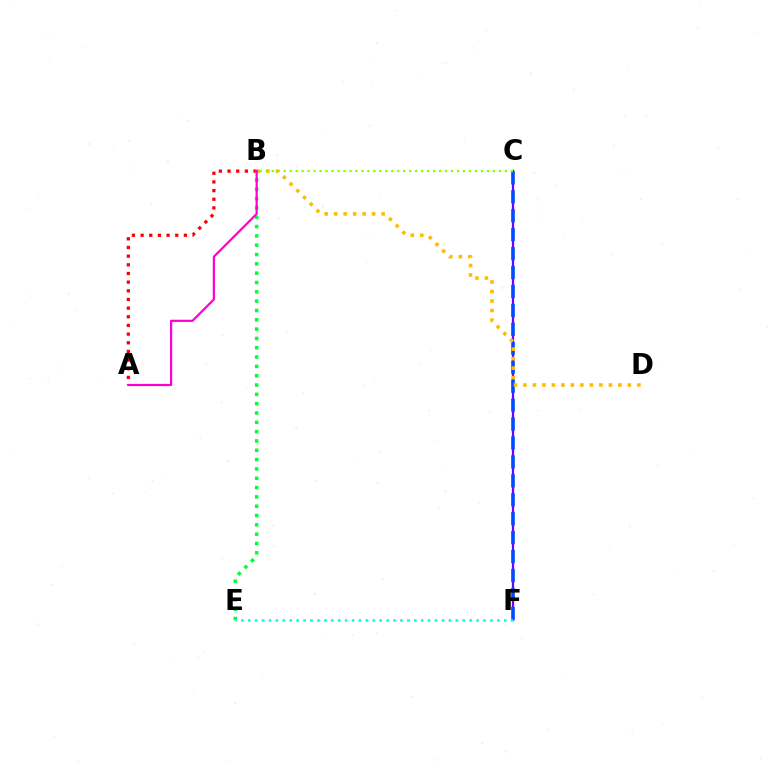{('A', 'B'): [{'color': '#ff0000', 'line_style': 'dotted', 'thickness': 2.35}, {'color': '#ff00cf', 'line_style': 'solid', 'thickness': 1.59}], ('C', 'F'): [{'color': '#7200ff', 'line_style': 'solid', 'thickness': 1.64}, {'color': '#004bff', 'line_style': 'dashed', 'thickness': 2.57}], ('B', 'D'): [{'color': '#ffbd00', 'line_style': 'dotted', 'thickness': 2.58}], ('B', 'C'): [{'color': '#84ff00', 'line_style': 'dotted', 'thickness': 1.62}], ('B', 'E'): [{'color': '#00ff39', 'line_style': 'dotted', 'thickness': 2.53}], ('E', 'F'): [{'color': '#00fff6', 'line_style': 'dotted', 'thickness': 1.88}]}